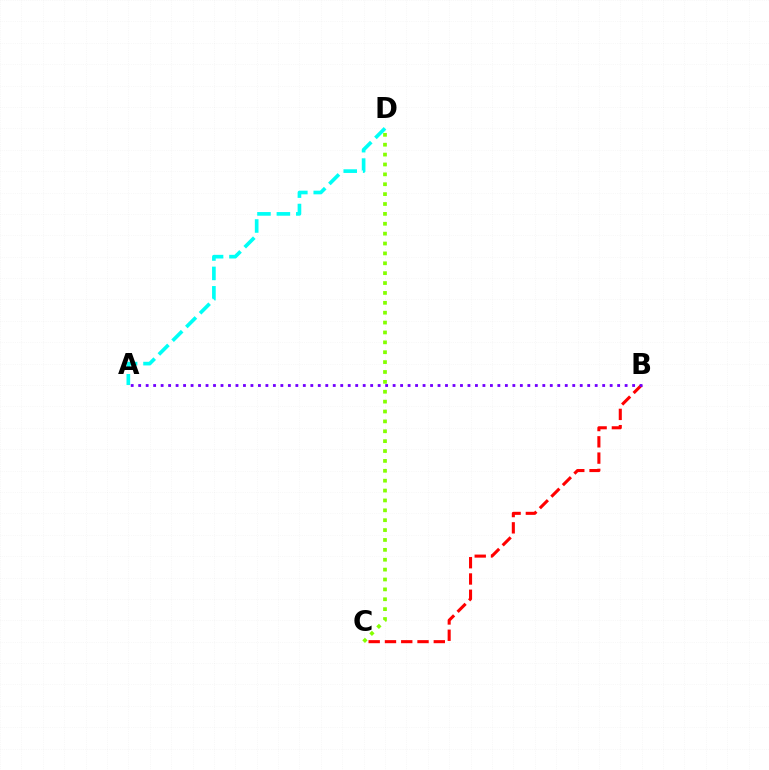{('C', 'D'): [{'color': '#84ff00', 'line_style': 'dotted', 'thickness': 2.68}], ('B', 'C'): [{'color': '#ff0000', 'line_style': 'dashed', 'thickness': 2.21}], ('A', 'D'): [{'color': '#00fff6', 'line_style': 'dashed', 'thickness': 2.64}], ('A', 'B'): [{'color': '#7200ff', 'line_style': 'dotted', 'thickness': 2.03}]}